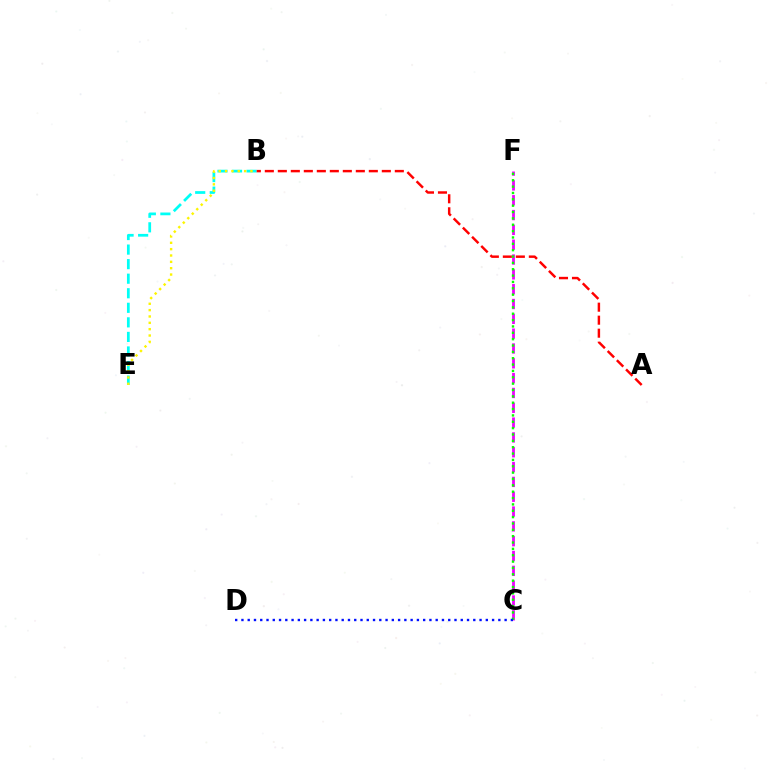{('B', 'E'): [{'color': '#00fff6', 'line_style': 'dashed', 'thickness': 1.98}, {'color': '#fcf500', 'line_style': 'dotted', 'thickness': 1.72}], ('A', 'B'): [{'color': '#ff0000', 'line_style': 'dashed', 'thickness': 1.77}], ('C', 'F'): [{'color': '#ee00ff', 'line_style': 'dashed', 'thickness': 2.01}, {'color': '#08ff00', 'line_style': 'dotted', 'thickness': 1.73}], ('C', 'D'): [{'color': '#0010ff', 'line_style': 'dotted', 'thickness': 1.7}]}